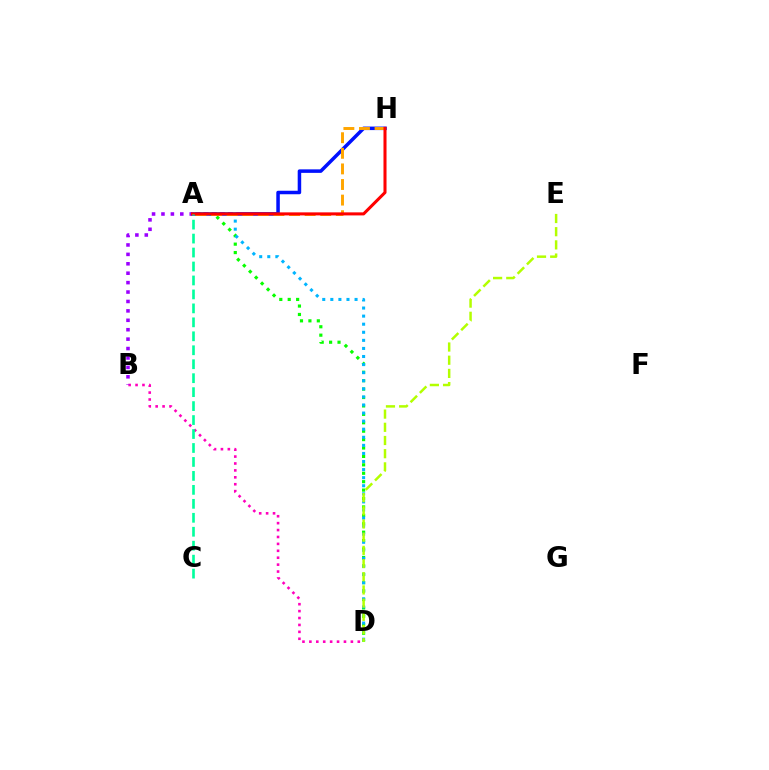{('B', 'D'): [{'color': '#ff00bd', 'line_style': 'dotted', 'thickness': 1.88}], ('A', 'D'): [{'color': '#08ff00', 'line_style': 'dotted', 'thickness': 2.29}, {'color': '#00b5ff', 'line_style': 'dotted', 'thickness': 2.19}], ('A', 'H'): [{'color': '#0010ff', 'line_style': 'solid', 'thickness': 2.53}, {'color': '#ffa500', 'line_style': 'dashed', 'thickness': 2.12}, {'color': '#ff0000', 'line_style': 'solid', 'thickness': 2.2}], ('A', 'B'): [{'color': '#9b00ff', 'line_style': 'dotted', 'thickness': 2.56}], ('D', 'E'): [{'color': '#b3ff00', 'line_style': 'dashed', 'thickness': 1.79}], ('A', 'C'): [{'color': '#00ff9d', 'line_style': 'dashed', 'thickness': 1.9}]}